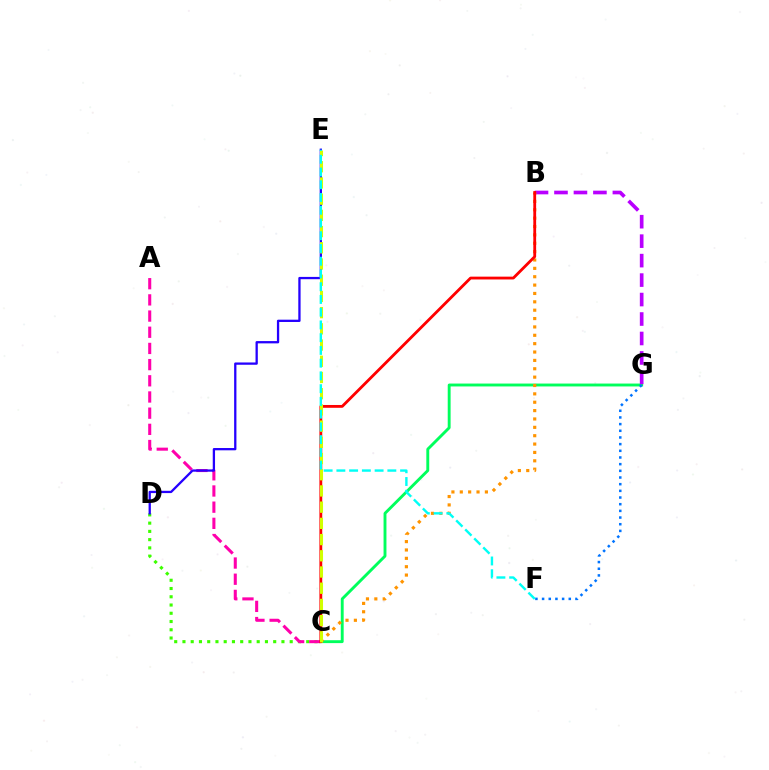{('C', 'D'): [{'color': '#3dff00', 'line_style': 'dotted', 'thickness': 2.24}], ('C', 'G'): [{'color': '#00ff5c', 'line_style': 'solid', 'thickness': 2.08}], ('B', 'G'): [{'color': '#b900ff', 'line_style': 'dashed', 'thickness': 2.64}], ('A', 'C'): [{'color': '#ff00ac', 'line_style': 'dashed', 'thickness': 2.2}], ('B', 'C'): [{'color': '#ff9400', 'line_style': 'dotted', 'thickness': 2.27}, {'color': '#ff0000', 'line_style': 'solid', 'thickness': 2.03}], ('D', 'E'): [{'color': '#2500ff', 'line_style': 'solid', 'thickness': 1.65}], ('F', 'G'): [{'color': '#0074ff', 'line_style': 'dotted', 'thickness': 1.81}], ('C', 'E'): [{'color': '#d1ff00', 'line_style': 'dashed', 'thickness': 2.2}], ('E', 'F'): [{'color': '#00fff6', 'line_style': 'dashed', 'thickness': 1.73}]}